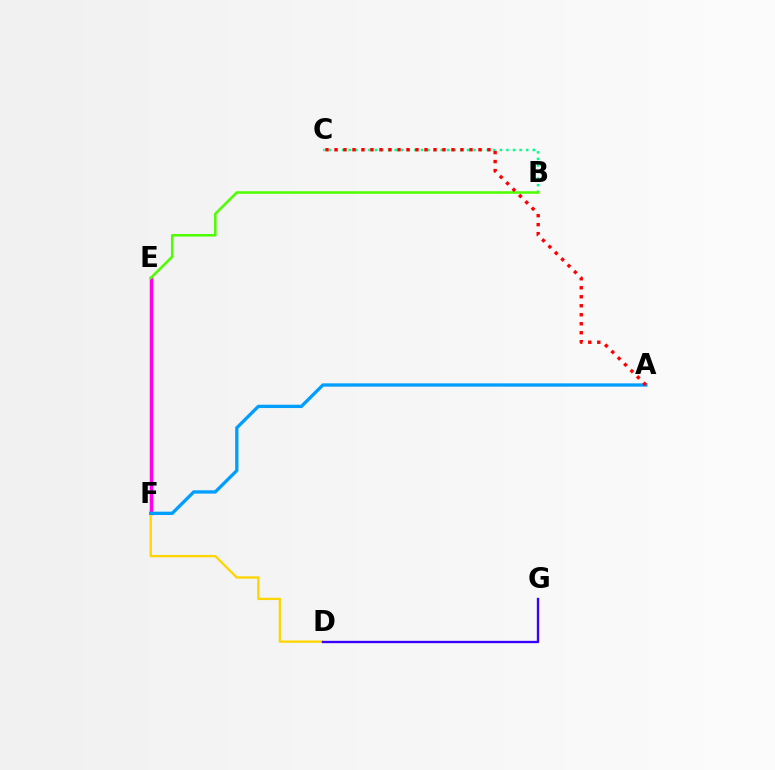{('E', 'F'): [{'color': '#ff00ed', 'line_style': 'solid', 'thickness': 2.52}], ('D', 'F'): [{'color': '#ffd500', 'line_style': 'solid', 'thickness': 1.67}], ('A', 'F'): [{'color': '#009eff', 'line_style': 'solid', 'thickness': 2.38}], ('B', 'C'): [{'color': '#00ff86', 'line_style': 'dotted', 'thickness': 1.79}], ('D', 'G'): [{'color': '#3700ff', 'line_style': 'solid', 'thickness': 1.68}], ('B', 'E'): [{'color': '#4fff00', 'line_style': 'solid', 'thickness': 1.84}], ('A', 'C'): [{'color': '#ff0000', 'line_style': 'dotted', 'thickness': 2.45}]}